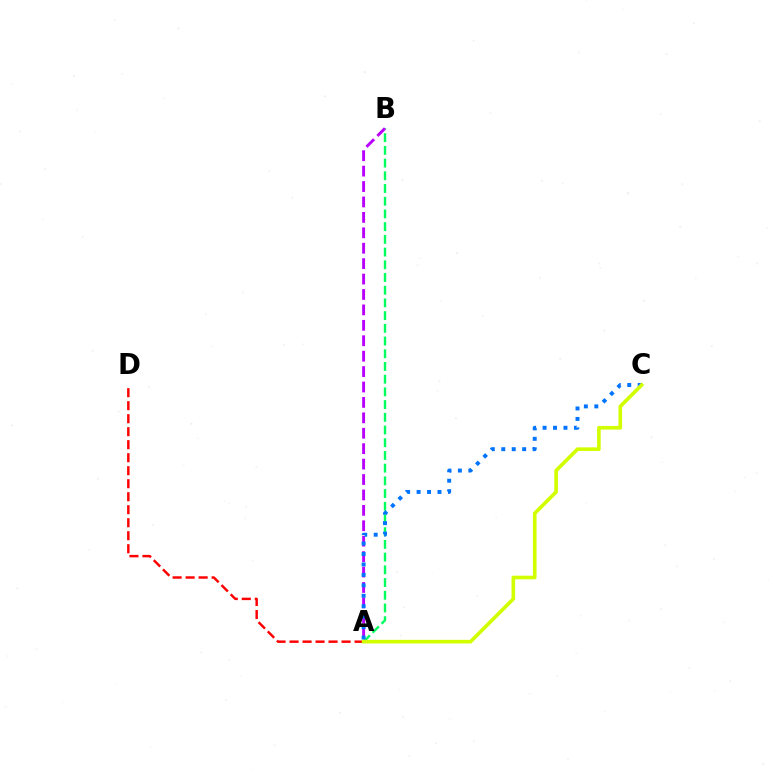{('A', 'B'): [{'color': '#00ff5c', 'line_style': 'dashed', 'thickness': 1.73}, {'color': '#b900ff', 'line_style': 'dashed', 'thickness': 2.09}], ('A', 'D'): [{'color': '#ff0000', 'line_style': 'dashed', 'thickness': 1.77}], ('A', 'C'): [{'color': '#0074ff', 'line_style': 'dotted', 'thickness': 2.84}, {'color': '#d1ff00', 'line_style': 'solid', 'thickness': 2.62}]}